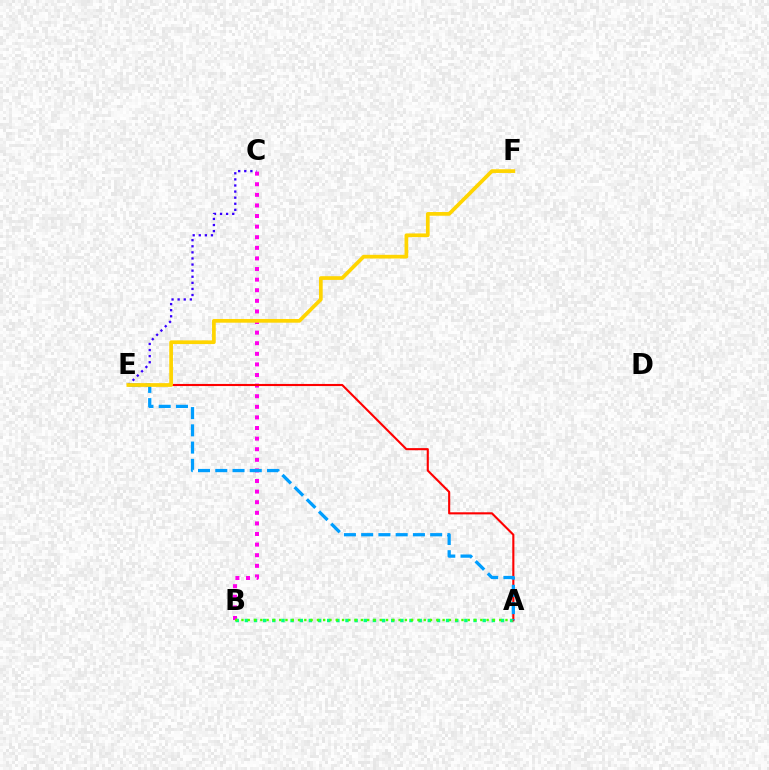{('B', 'C'): [{'color': '#ff00ed', 'line_style': 'dotted', 'thickness': 2.88}], ('A', 'B'): [{'color': '#00ff86', 'line_style': 'dotted', 'thickness': 2.49}, {'color': '#4fff00', 'line_style': 'dotted', 'thickness': 1.71}], ('A', 'E'): [{'color': '#ff0000', 'line_style': 'solid', 'thickness': 1.52}, {'color': '#009eff', 'line_style': 'dashed', 'thickness': 2.34}], ('C', 'E'): [{'color': '#3700ff', 'line_style': 'dotted', 'thickness': 1.66}], ('E', 'F'): [{'color': '#ffd500', 'line_style': 'solid', 'thickness': 2.67}]}